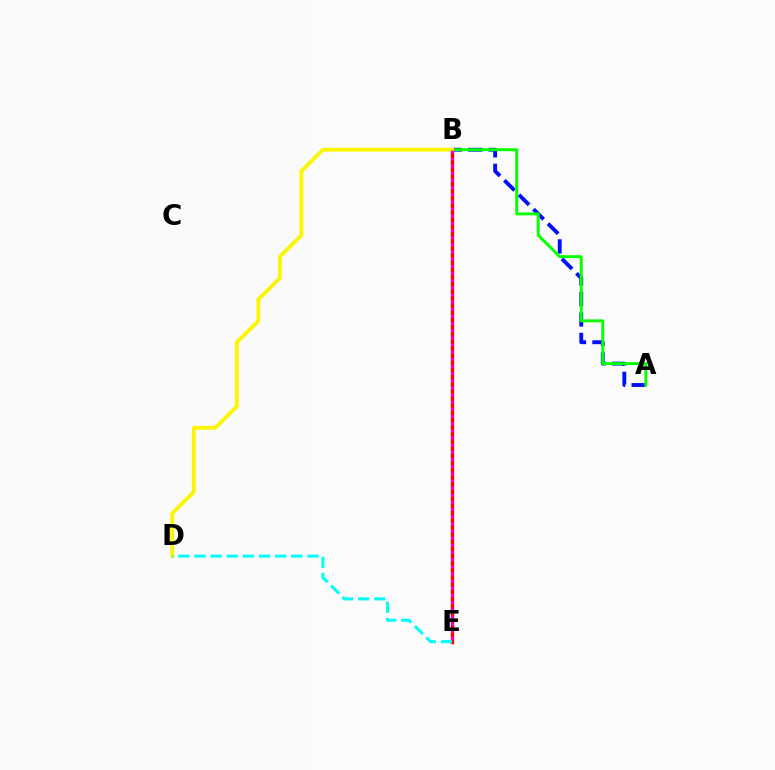{('A', 'B'): [{'color': '#0010ff', 'line_style': 'dashed', 'thickness': 2.78}, {'color': '#08ff00', 'line_style': 'solid', 'thickness': 2.11}], ('B', 'E'): [{'color': '#ff0000', 'line_style': 'solid', 'thickness': 2.43}, {'color': '#ee00ff', 'line_style': 'dotted', 'thickness': 1.94}], ('B', 'D'): [{'color': '#fcf500', 'line_style': 'solid', 'thickness': 2.74}], ('D', 'E'): [{'color': '#00fff6', 'line_style': 'dashed', 'thickness': 2.19}]}